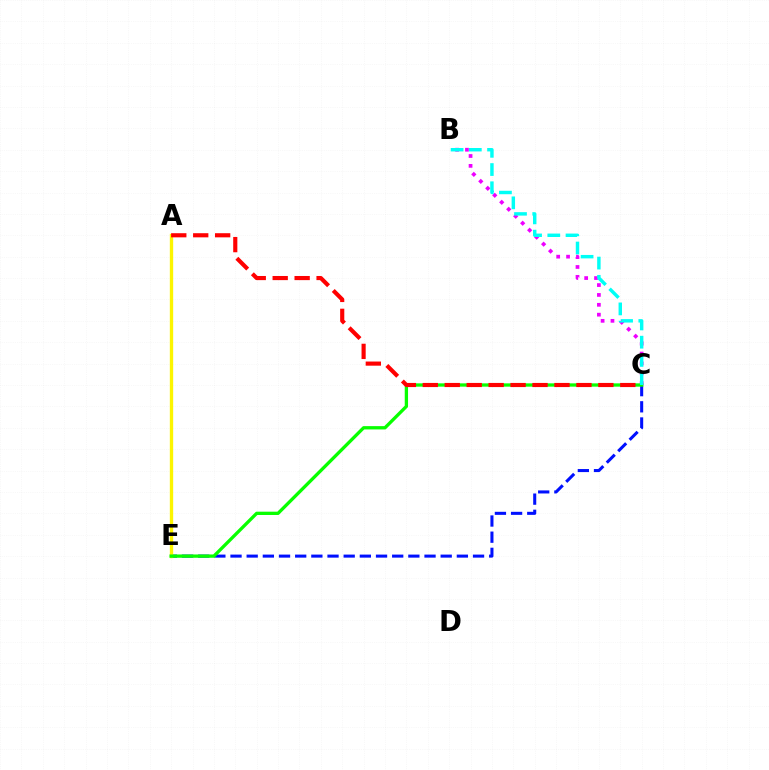{('B', 'C'): [{'color': '#ee00ff', 'line_style': 'dotted', 'thickness': 2.68}, {'color': '#00fff6', 'line_style': 'dashed', 'thickness': 2.48}], ('C', 'E'): [{'color': '#0010ff', 'line_style': 'dashed', 'thickness': 2.2}, {'color': '#08ff00', 'line_style': 'solid', 'thickness': 2.38}], ('A', 'E'): [{'color': '#fcf500', 'line_style': 'solid', 'thickness': 2.41}], ('A', 'C'): [{'color': '#ff0000', 'line_style': 'dashed', 'thickness': 2.98}]}